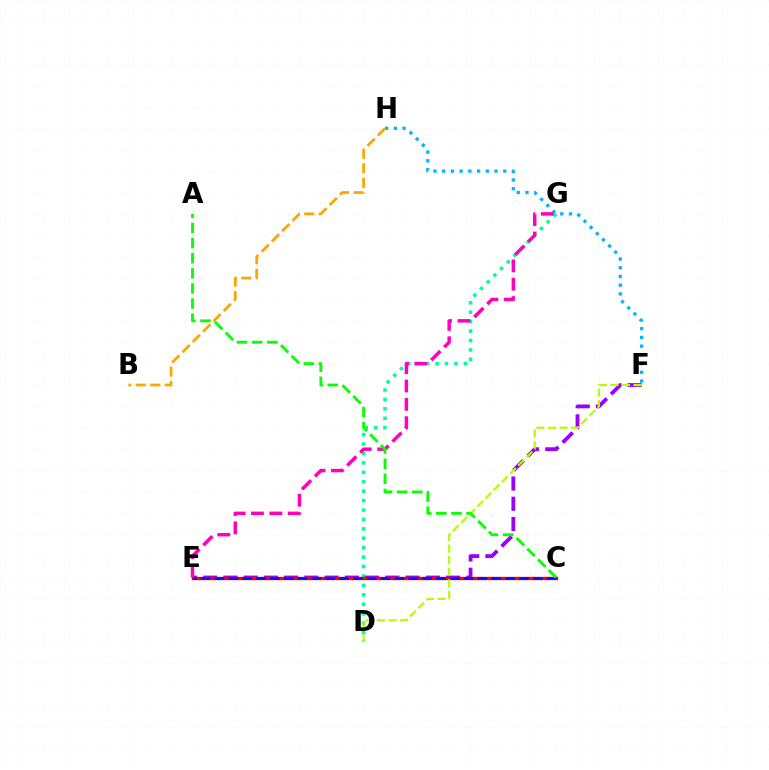{('F', 'H'): [{'color': '#00b5ff', 'line_style': 'dotted', 'thickness': 2.37}], ('D', 'G'): [{'color': '#00ff9d', 'line_style': 'dotted', 'thickness': 2.56}], ('E', 'F'): [{'color': '#9b00ff', 'line_style': 'dashed', 'thickness': 2.75}], ('E', 'G'): [{'color': '#ff00bd', 'line_style': 'dashed', 'thickness': 2.49}], ('C', 'E'): [{'color': '#ff0000', 'line_style': 'solid', 'thickness': 2.41}, {'color': '#0010ff', 'line_style': 'dashed', 'thickness': 1.88}], ('D', 'F'): [{'color': '#b3ff00', 'line_style': 'dashed', 'thickness': 1.57}], ('A', 'C'): [{'color': '#08ff00', 'line_style': 'dashed', 'thickness': 2.05}], ('B', 'H'): [{'color': '#ffa500', 'line_style': 'dashed', 'thickness': 1.98}]}